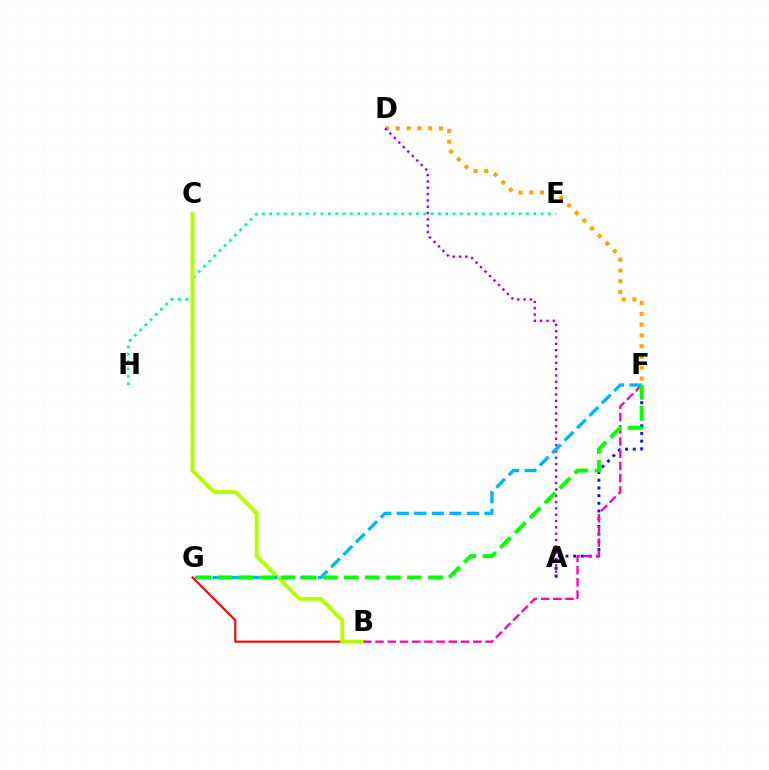{('D', 'F'): [{'color': '#ffa500', 'line_style': 'dotted', 'thickness': 2.93}], ('A', 'F'): [{'color': '#0010ff', 'line_style': 'dotted', 'thickness': 2.09}], ('E', 'H'): [{'color': '#00ff9d', 'line_style': 'dotted', 'thickness': 1.99}], ('B', 'G'): [{'color': '#ff0000', 'line_style': 'solid', 'thickness': 1.51}], ('B', 'C'): [{'color': '#b3ff00', 'line_style': 'solid', 'thickness': 2.78}], ('B', 'F'): [{'color': '#ff00bd', 'line_style': 'dashed', 'thickness': 1.66}], ('A', 'D'): [{'color': '#9b00ff', 'line_style': 'dotted', 'thickness': 1.72}], ('F', 'G'): [{'color': '#00b5ff', 'line_style': 'dashed', 'thickness': 2.39}, {'color': '#08ff00', 'line_style': 'dashed', 'thickness': 2.86}]}